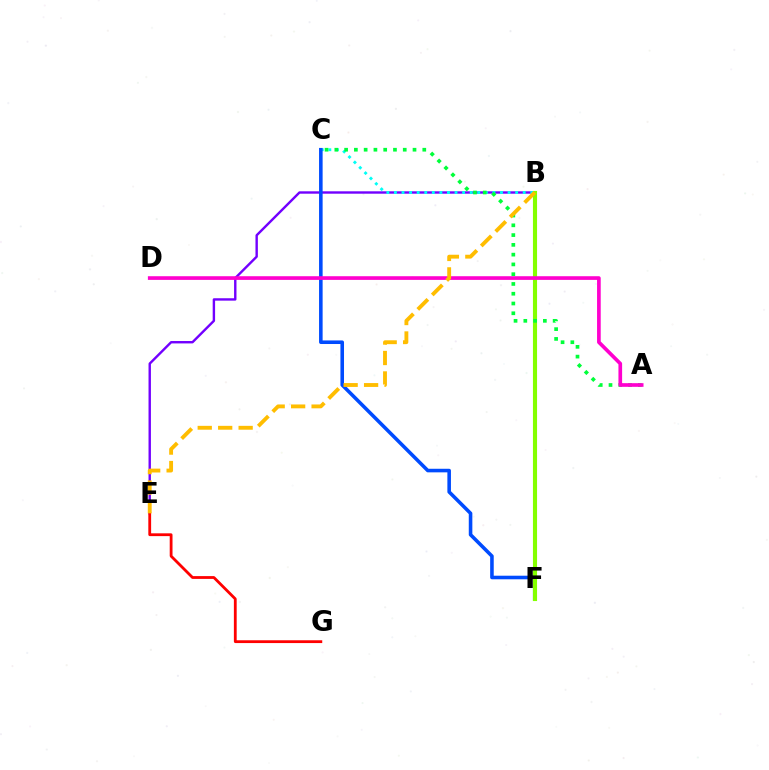{('B', 'E'): [{'color': '#7200ff', 'line_style': 'solid', 'thickness': 1.73}, {'color': '#ffbd00', 'line_style': 'dashed', 'thickness': 2.78}], ('B', 'C'): [{'color': '#00fff6', 'line_style': 'dotted', 'thickness': 2.06}], ('C', 'F'): [{'color': '#004bff', 'line_style': 'solid', 'thickness': 2.57}], ('B', 'F'): [{'color': '#84ff00', 'line_style': 'solid', 'thickness': 2.97}], ('A', 'C'): [{'color': '#00ff39', 'line_style': 'dotted', 'thickness': 2.66}], ('A', 'D'): [{'color': '#ff00cf', 'line_style': 'solid', 'thickness': 2.64}], ('E', 'G'): [{'color': '#ff0000', 'line_style': 'solid', 'thickness': 2.02}]}